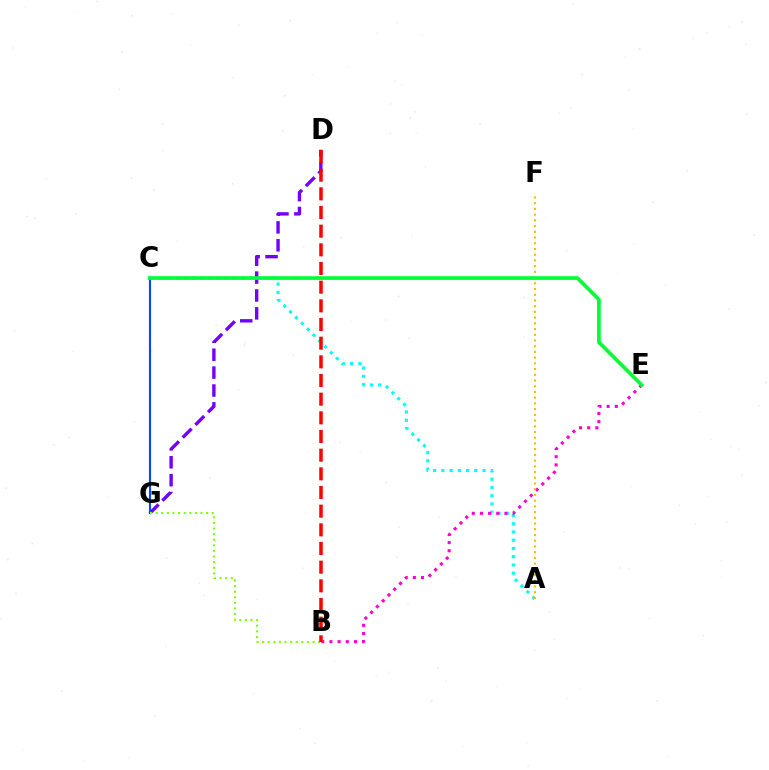{('D', 'G'): [{'color': '#7200ff', 'line_style': 'dashed', 'thickness': 2.43}], ('C', 'G'): [{'color': '#004bff', 'line_style': 'solid', 'thickness': 1.52}], ('A', 'C'): [{'color': '#00fff6', 'line_style': 'dotted', 'thickness': 2.24}], ('B', 'E'): [{'color': '#ff00cf', 'line_style': 'dotted', 'thickness': 2.22}], ('A', 'F'): [{'color': '#ffbd00', 'line_style': 'dotted', 'thickness': 1.55}], ('B', 'G'): [{'color': '#84ff00', 'line_style': 'dotted', 'thickness': 1.52}], ('B', 'D'): [{'color': '#ff0000', 'line_style': 'dashed', 'thickness': 2.54}], ('C', 'E'): [{'color': '#00ff39', 'line_style': 'solid', 'thickness': 2.66}]}